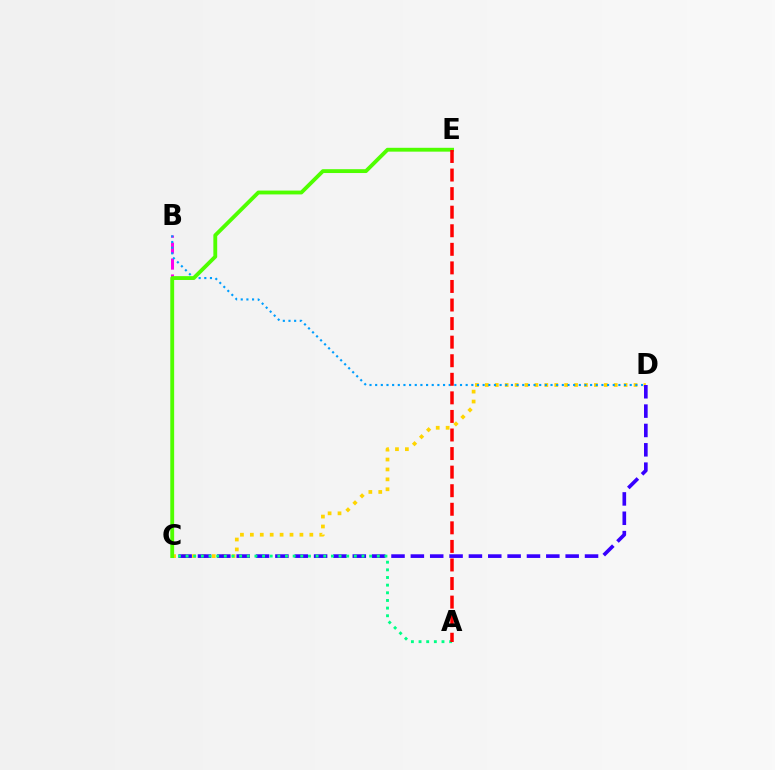{('B', 'C'): [{'color': '#ff00ed', 'line_style': 'dashed', 'thickness': 2.16}], ('C', 'D'): [{'color': '#ffd500', 'line_style': 'dotted', 'thickness': 2.69}, {'color': '#3700ff', 'line_style': 'dashed', 'thickness': 2.63}], ('B', 'D'): [{'color': '#009eff', 'line_style': 'dotted', 'thickness': 1.54}], ('A', 'C'): [{'color': '#00ff86', 'line_style': 'dotted', 'thickness': 2.08}], ('C', 'E'): [{'color': '#4fff00', 'line_style': 'solid', 'thickness': 2.77}], ('A', 'E'): [{'color': '#ff0000', 'line_style': 'dashed', 'thickness': 2.52}]}